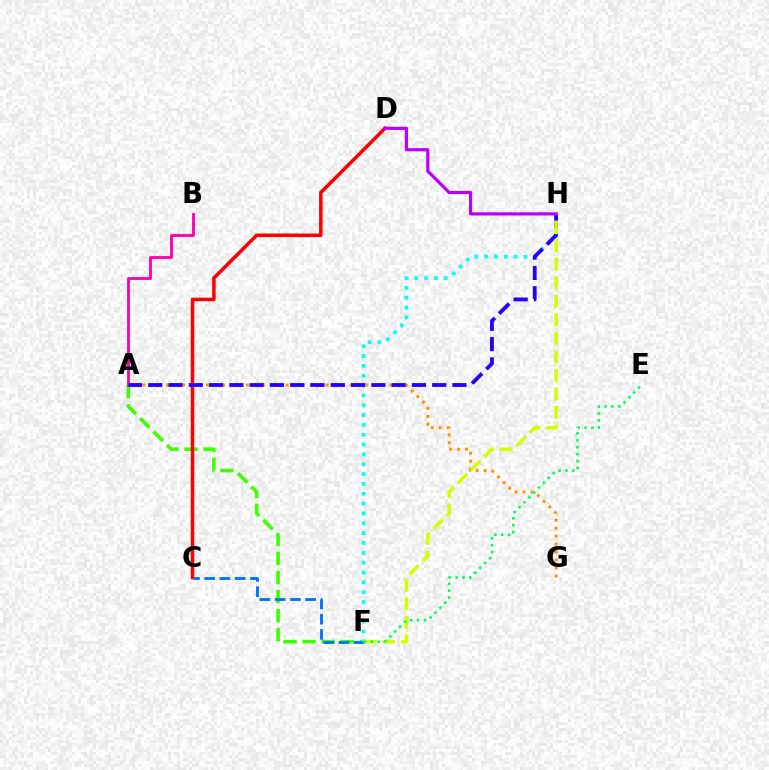{('A', 'F'): [{'color': '#3dff00', 'line_style': 'dashed', 'thickness': 2.59}], ('C', 'F'): [{'color': '#0074ff', 'line_style': 'dashed', 'thickness': 2.07}], ('C', 'D'): [{'color': '#ff0000', 'line_style': 'solid', 'thickness': 2.53}], ('A', 'B'): [{'color': '#ff00ac', 'line_style': 'solid', 'thickness': 2.04}], ('A', 'G'): [{'color': '#ff9400', 'line_style': 'dotted', 'thickness': 2.16}], ('F', 'H'): [{'color': '#00fff6', 'line_style': 'dotted', 'thickness': 2.67}, {'color': '#d1ff00', 'line_style': 'dashed', 'thickness': 2.52}], ('A', 'H'): [{'color': '#2500ff', 'line_style': 'dashed', 'thickness': 2.76}], ('E', 'F'): [{'color': '#00ff5c', 'line_style': 'dotted', 'thickness': 1.87}], ('D', 'H'): [{'color': '#b900ff', 'line_style': 'solid', 'thickness': 2.29}]}